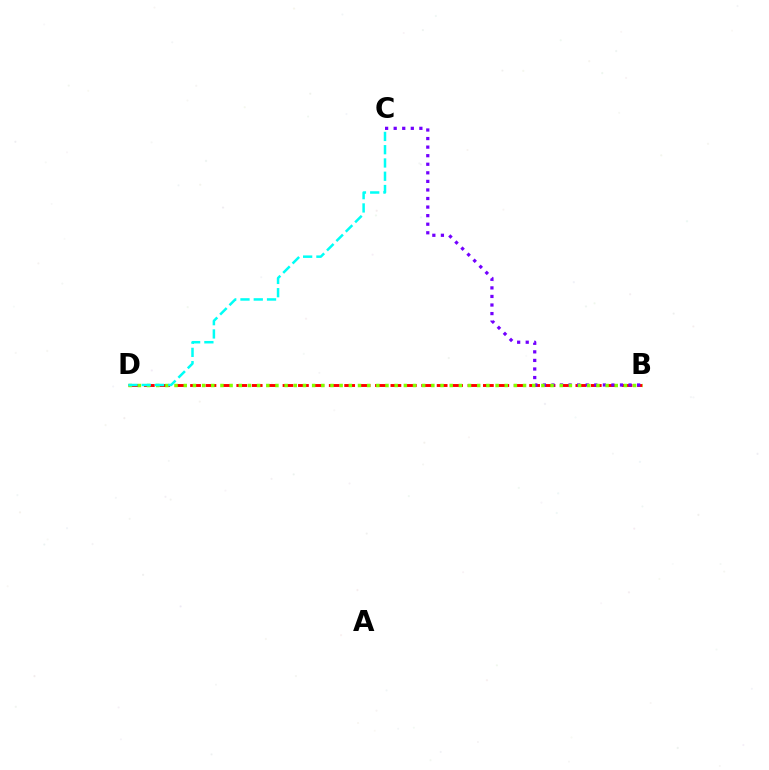{('B', 'D'): [{'color': '#ff0000', 'line_style': 'dashed', 'thickness': 2.09}, {'color': '#84ff00', 'line_style': 'dotted', 'thickness': 2.49}], ('B', 'C'): [{'color': '#7200ff', 'line_style': 'dotted', 'thickness': 2.33}], ('C', 'D'): [{'color': '#00fff6', 'line_style': 'dashed', 'thickness': 1.8}]}